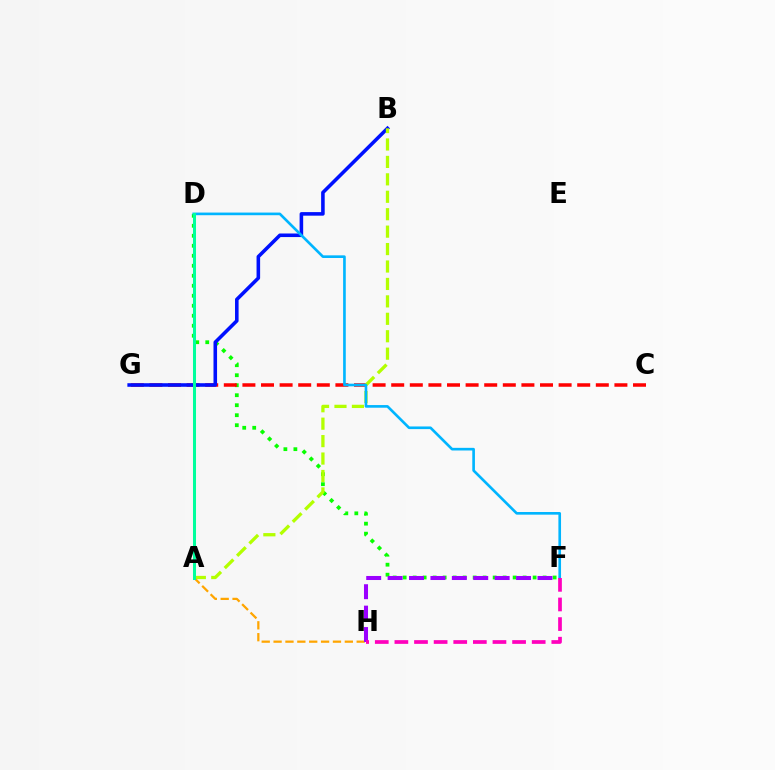{('D', 'F'): [{'color': '#08ff00', 'line_style': 'dotted', 'thickness': 2.72}, {'color': '#00b5ff', 'line_style': 'solid', 'thickness': 1.9}], ('C', 'G'): [{'color': '#ff0000', 'line_style': 'dashed', 'thickness': 2.53}], ('B', 'G'): [{'color': '#0010ff', 'line_style': 'solid', 'thickness': 2.57}], ('A', 'B'): [{'color': '#b3ff00', 'line_style': 'dashed', 'thickness': 2.37}], ('A', 'H'): [{'color': '#ffa500', 'line_style': 'dashed', 'thickness': 1.61}], ('F', 'H'): [{'color': '#9b00ff', 'line_style': 'dashed', 'thickness': 2.91}, {'color': '#ff00bd', 'line_style': 'dashed', 'thickness': 2.66}], ('A', 'D'): [{'color': '#00ff9d', 'line_style': 'solid', 'thickness': 2.18}]}